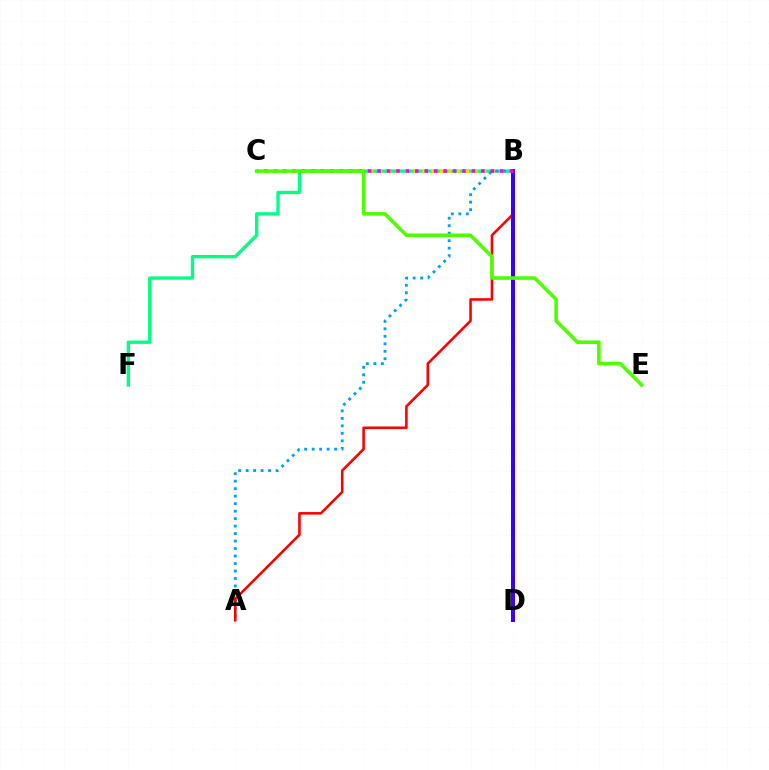{('B', 'F'): [{'color': '#00ff86', 'line_style': 'solid', 'thickness': 2.4}], ('A', 'B'): [{'color': '#009eff', 'line_style': 'dotted', 'thickness': 2.03}, {'color': '#ff0000', 'line_style': 'solid', 'thickness': 1.85}], ('B', 'C'): [{'color': '#ffd500', 'line_style': 'dotted', 'thickness': 2.36}, {'color': '#ff00ed', 'line_style': 'dotted', 'thickness': 2.56}], ('B', 'D'): [{'color': '#3700ff', 'line_style': 'solid', 'thickness': 2.87}], ('C', 'E'): [{'color': '#4fff00', 'line_style': 'solid', 'thickness': 2.58}]}